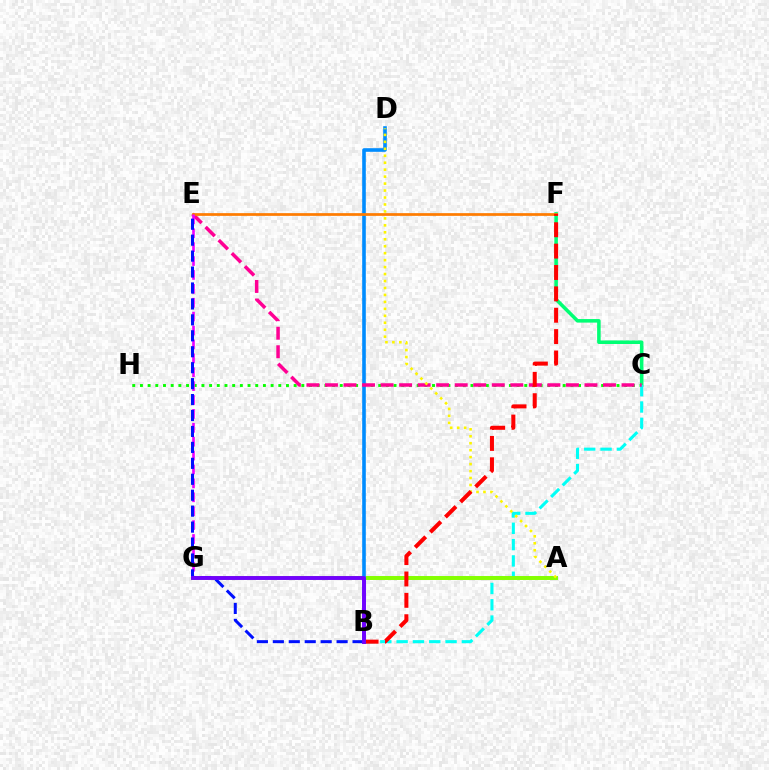{('C', 'H'): [{'color': '#08ff00', 'line_style': 'dotted', 'thickness': 2.09}], ('C', 'F'): [{'color': '#00ff74', 'line_style': 'solid', 'thickness': 2.55}], ('B', 'C'): [{'color': '#00fff6', 'line_style': 'dashed', 'thickness': 2.22}], ('A', 'G'): [{'color': '#84ff00', 'line_style': 'solid', 'thickness': 2.85}], ('B', 'D'): [{'color': '#008cff', 'line_style': 'solid', 'thickness': 2.6}], ('C', 'E'): [{'color': '#ff0094', 'line_style': 'dashed', 'thickness': 2.52}], ('E', 'F'): [{'color': '#ff7c00', 'line_style': 'solid', 'thickness': 1.96}], ('A', 'D'): [{'color': '#fcf500', 'line_style': 'dotted', 'thickness': 1.89}], ('E', 'G'): [{'color': '#ee00ff', 'line_style': 'dashed', 'thickness': 1.89}], ('B', 'F'): [{'color': '#ff0000', 'line_style': 'dashed', 'thickness': 2.9}], ('B', 'E'): [{'color': '#0010ff', 'line_style': 'dashed', 'thickness': 2.17}], ('B', 'G'): [{'color': '#7200ff', 'line_style': 'solid', 'thickness': 2.79}]}